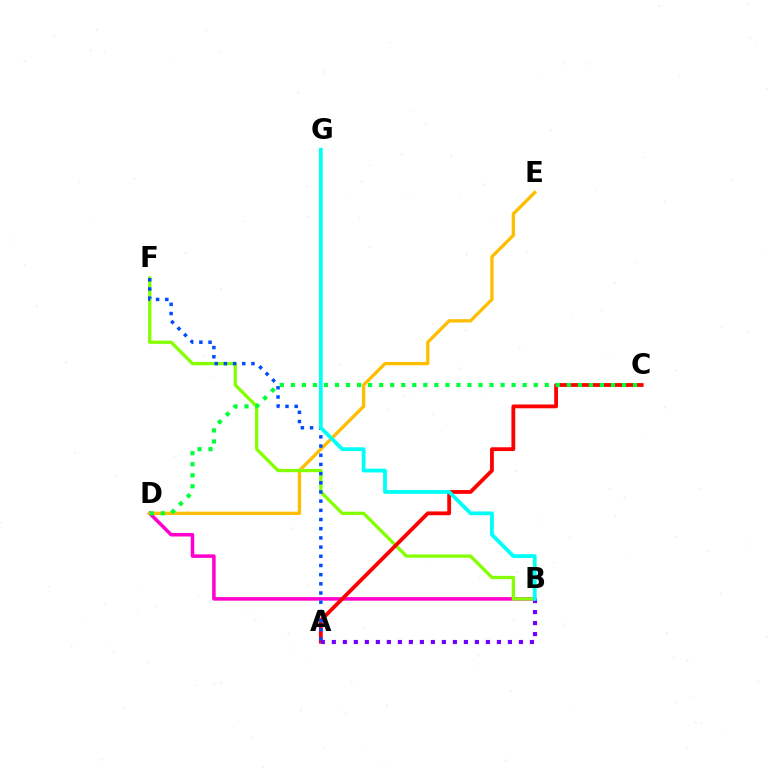{('B', 'D'): [{'color': '#ff00cf', 'line_style': 'solid', 'thickness': 2.54}], ('D', 'E'): [{'color': '#ffbd00', 'line_style': 'solid', 'thickness': 2.37}], ('B', 'F'): [{'color': '#84ff00', 'line_style': 'solid', 'thickness': 2.37}], ('A', 'C'): [{'color': '#ff0000', 'line_style': 'solid', 'thickness': 2.74}], ('A', 'F'): [{'color': '#004bff', 'line_style': 'dotted', 'thickness': 2.5}], ('A', 'B'): [{'color': '#7200ff', 'line_style': 'dotted', 'thickness': 2.99}], ('C', 'D'): [{'color': '#00ff39', 'line_style': 'dotted', 'thickness': 3.0}], ('B', 'G'): [{'color': '#00fff6', 'line_style': 'solid', 'thickness': 2.73}]}